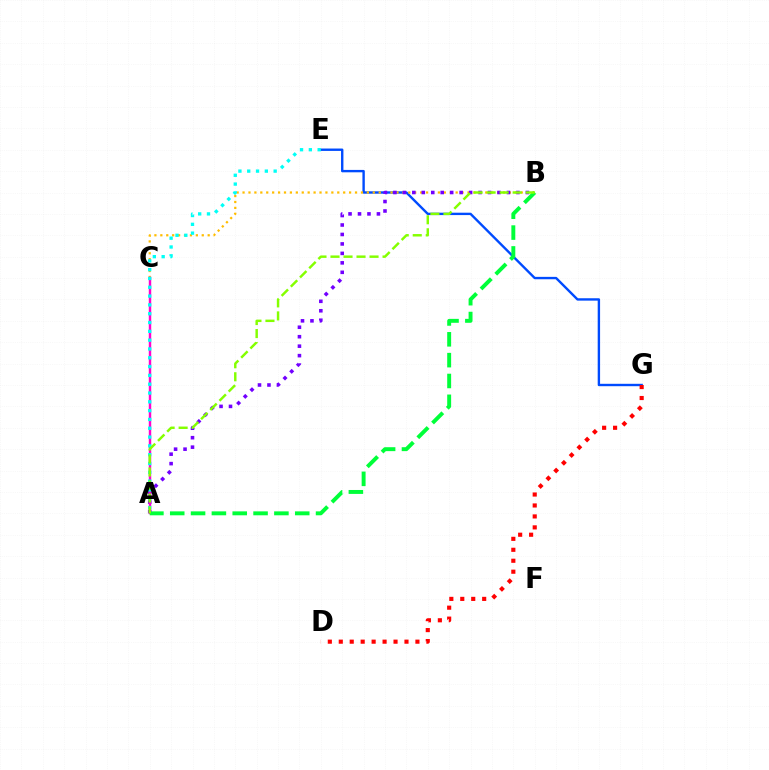{('E', 'G'): [{'color': '#004bff', 'line_style': 'solid', 'thickness': 1.72}], ('B', 'C'): [{'color': '#ffbd00', 'line_style': 'dotted', 'thickness': 1.61}], ('A', 'B'): [{'color': '#7200ff', 'line_style': 'dotted', 'thickness': 2.57}, {'color': '#00ff39', 'line_style': 'dashed', 'thickness': 2.83}, {'color': '#84ff00', 'line_style': 'dashed', 'thickness': 1.77}], ('A', 'C'): [{'color': '#ff00cf', 'line_style': 'solid', 'thickness': 1.76}], ('D', 'G'): [{'color': '#ff0000', 'line_style': 'dotted', 'thickness': 2.98}], ('A', 'E'): [{'color': '#00fff6', 'line_style': 'dotted', 'thickness': 2.39}]}